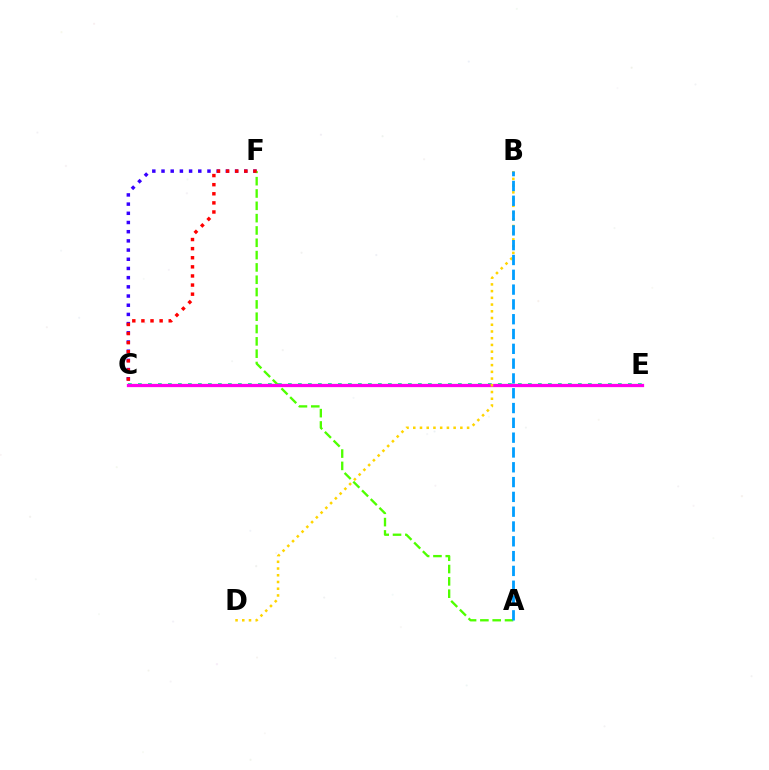{('C', 'F'): [{'color': '#3700ff', 'line_style': 'dotted', 'thickness': 2.5}, {'color': '#ff0000', 'line_style': 'dotted', 'thickness': 2.47}], ('A', 'F'): [{'color': '#4fff00', 'line_style': 'dashed', 'thickness': 1.67}], ('C', 'E'): [{'color': '#00ff86', 'line_style': 'dotted', 'thickness': 2.72}, {'color': '#ff00ed', 'line_style': 'solid', 'thickness': 2.35}], ('B', 'D'): [{'color': '#ffd500', 'line_style': 'dotted', 'thickness': 1.83}], ('A', 'B'): [{'color': '#009eff', 'line_style': 'dashed', 'thickness': 2.01}]}